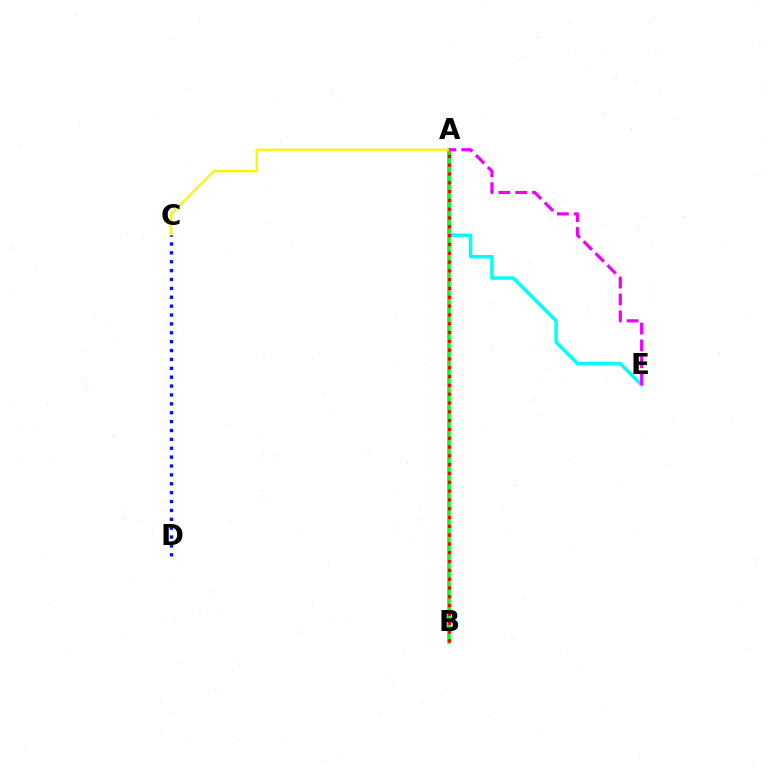{('A', 'E'): [{'color': '#00fff6', 'line_style': 'solid', 'thickness': 2.51}, {'color': '#ee00ff', 'line_style': 'dashed', 'thickness': 2.29}], ('A', 'B'): [{'color': '#08ff00', 'line_style': 'solid', 'thickness': 2.53}, {'color': '#ff0000', 'line_style': 'dotted', 'thickness': 2.39}], ('A', 'C'): [{'color': '#fcf500', 'line_style': 'solid', 'thickness': 1.66}], ('C', 'D'): [{'color': '#0010ff', 'line_style': 'dotted', 'thickness': 2.41}]}